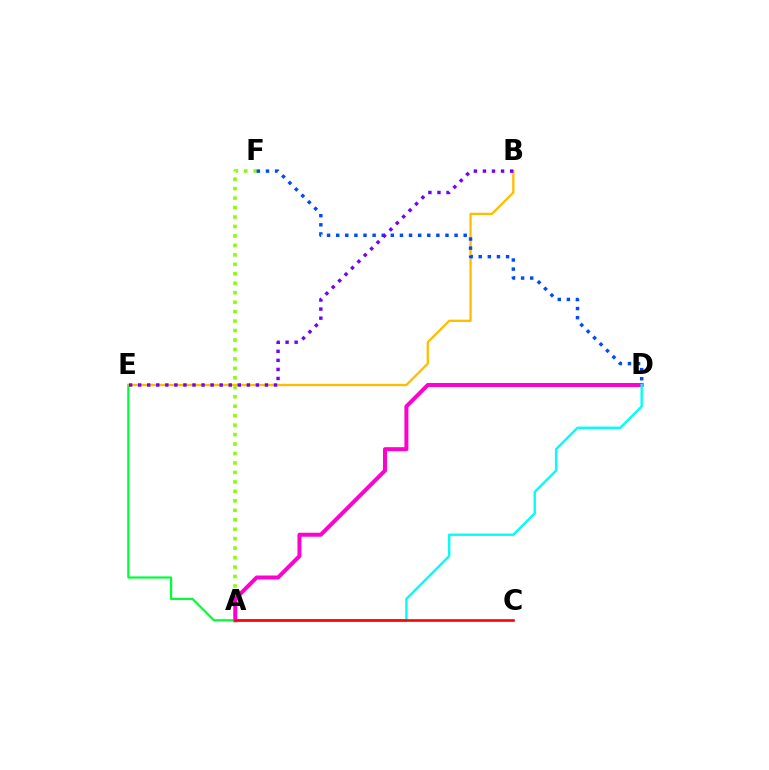{('A', 'F'): [{'color': '#84ff00', 'line_style': 'dotted', 'thickness': 2.57}], ('A', 'E'): [{'color': '#00ff39', 'line_style': 'solid', 'thickness': 1.6}], ('B', 'E'): [{'color': '#ffbd00', 'line_style': 'solid', 'thickness': 1.66}, {'color': '#7200ff', 'line_style': 'dotted', 'thickness': 2.46}], ('A', 'D'): [{'color': '#ff00cf', 'line_style': 'solid', 'thickness': 2.87}, {'color': '#00fff6', 'line_style': 'solid', 'thickness': 1.71}], ('D', 'F'): [{'color': '#004bff', 'line_style': 'dotted', 'thickness': 2.47}], ('A', 'C'): [{'color': '#ff0000', 'line_style': 'solid', 'thickness': 1.88}]}